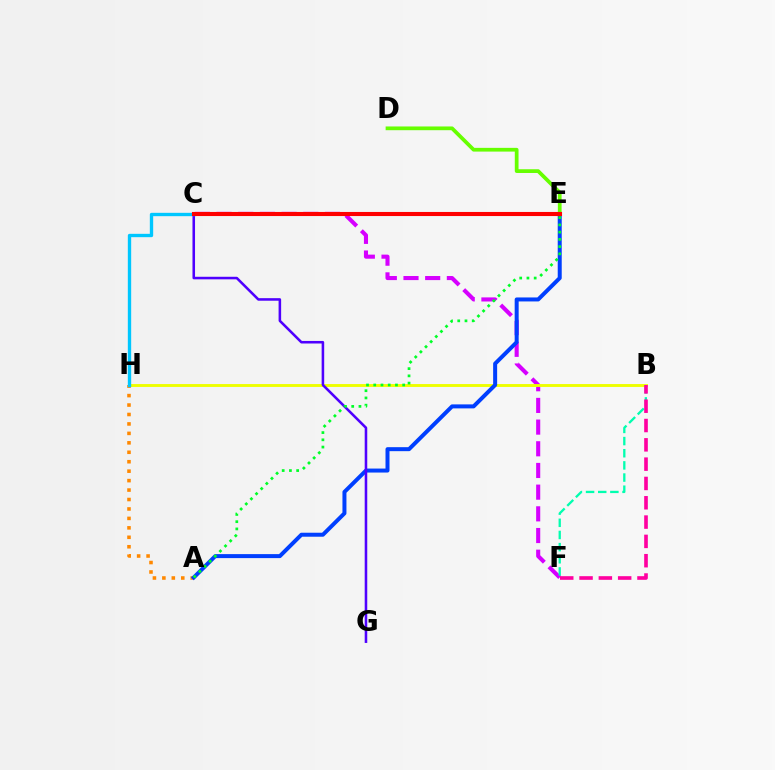{('A', 'H'): [{'color': '#ff8800', 'line_style': 'dotted', 'thickness': 2.57}], ('C', 'F'): [{'color': '#d600ff', 'line_style': 'dashed', 'thickness': 2.95}], ('B', 'H'): [{'color': '#eeff00', 'line_style': 'solid', 'thickness': 2.08}], ('A', 'E'): [{'color': '#003fff', 'line_style': 'solid', 'thickness': 2.87}, {'color': '#00ff27', 'line_style': 'dotted', 'thickness': 1.97}], ('B', 'F'): [{'color': '#00ffaf', 'line_style': 'dashed', 'thickness': 1.65}, {'color': '#ff00a0', 'line_style': 'dashed', 'thickness': 2.62}], ('D', 'E'): [{'color': '#66ff00', 'line_style': 'solid', 'thickness': 2.69}], ('C', 'G'): [{'color': '#4f00ff', 'line_style': 'solid', 'thickness': 1.84}], ('C', 'H'): [{'color': '#00c7ff', 'line_style': 'solid', 'thickness': 2.41}], ('C', 'E'): [{'color': '#ff0000', 'line_style': 'solid', 'thickness': 2.94}]}